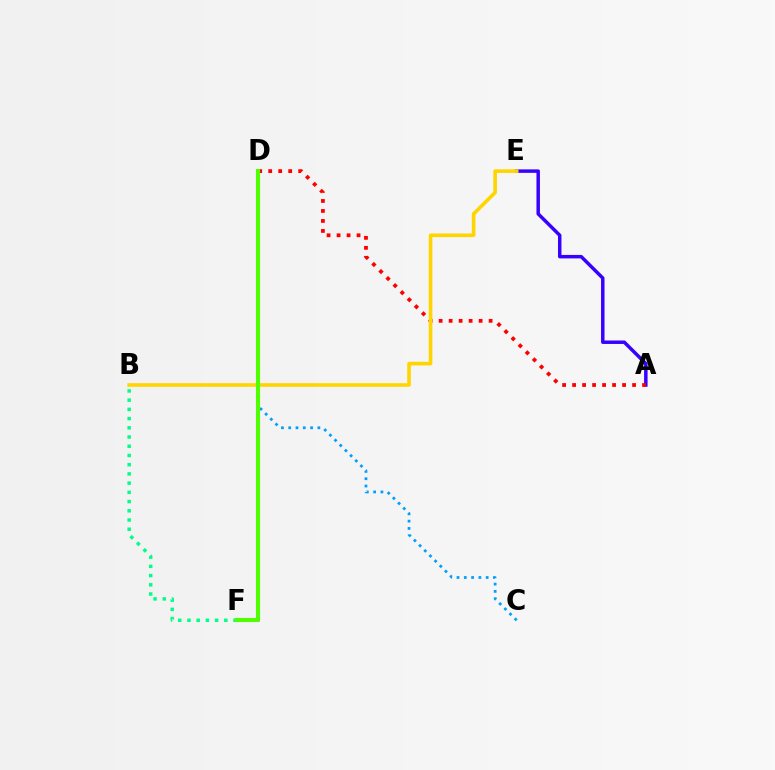{('A', 'E'): [{'color': '#3700ff', 'line_style': 'solid', 'thickness': 2.5}], ('A', 'D'): [{'color': '#ff0000', 'line_style': 'dotted', 'thickness': 2.72}], ('C', 'D'): [{'color': '#009eff', 'line_style': 'dotted', 'thickness': 1.98}], ('D', 'F'): [{'color': '#ff00ed', 'line_style': 'dotted', 'thickness': 2.82}, {'color': '#4fff00', 'line_style': 'solid', 'thickness': 2.95}], ('B', 'F'): [{'color': '#00ff86', 'line_style': 'dotted', 'thickness': 2.5}], ('B', 'E'): [{'color': '#ffd500', 'line_style': 'solid', 'thickness': 2.6}]}